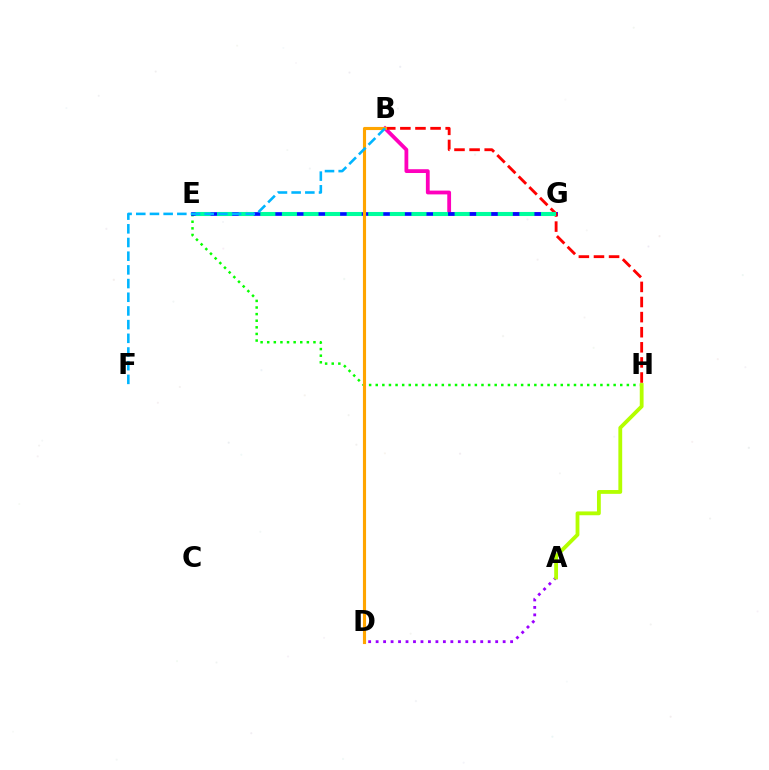{('B', 'G'): [{'color': '#ff00bd', 'line_style': 'solid', 'thickness': 2.73}], ('A', 'D'): [{'color': '#9b00ff', 'line_style': 'dotted', 'thickness': 2.03}], ('E', 'H'): [{'color': '#08ff00', 'line_style': 'dotted', 'thickness': 1.8}], ('E', 'G'): [{'color': '#0010ff', 'line_style': 'solid', 'thickness': 2.65}, {'color': '#00ff9d', 'line_style': 'dashed', 'thickness': 2.93}], ('A', 'H'): [{'color': '#b3ff00', 'line_style': 'solid', 'thickness': 2.75}], ('B', 'H'): [{'color': '#ff0000', 'line_style': 'dashed', 'thickness': 2.05}], ('B', 'D'): [{'color': '#ffa500', 'line_style': 'solid', 'thickness': 2.24}], ('B', 'F'): [{'color': '#00b5ff', 'line_style': 'dashed', 'thickness': 1.86}]}